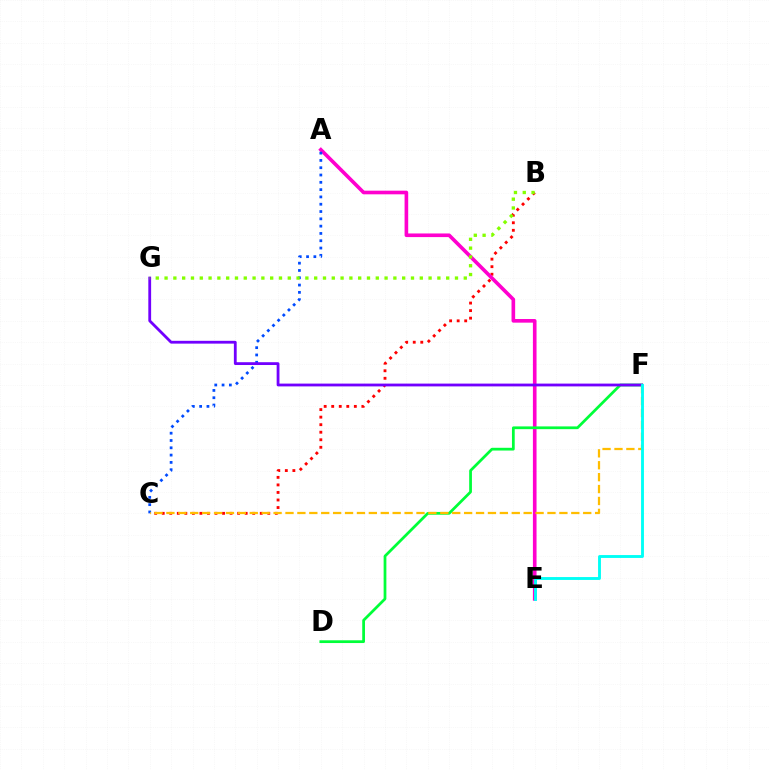{('B', 'C'): [{'color': '#ff0000', 'line_style': 'dotted', 'thickness': 2.05}], ('A', 'E'): [{'color': '#ff00cf', 'line_style': 'solid', 'thickness': 2.62}], ('A', 'C'): [{'color': '#004bff', 'line_style': 'dotted', 'thickness': 1.98}], ('D', 'F'): [{'color': '#00ff39', 'line_style': 'solid', 'thickness': 1.98}], ('F', 'G'): [{'color': '#7200ff', 'line_style': 'solid', 'thickness': 2.02}], ('C', 'F'): [{'color': '#ffbd00', 'line_style': 'dashed', 'thickness': 1.62}], ('B', 'G'): [{'color': '#84ff00', 'line_style': 'dotted', 'thickness': 2.39}], ('E', 'F'): [{'color': '#00fff6', 'line_style': 'solid', 'thickness': 2.07}]}